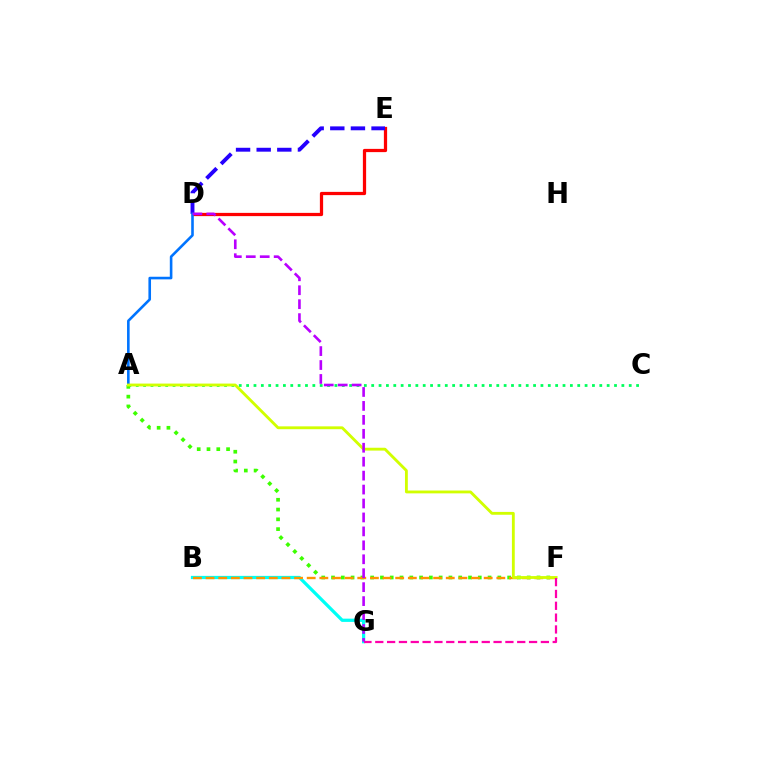{('A', 'C'): [{'color': '#00ff5c', 'line_style': 'dotted', 'thickness': 2.0}], ('D', 'E'): [{'color': '#ff0000', 'line_style': 'solid', 'thickness': 2.33}, {'color': '#2500ff', 'line_style': 'dashed', 'thickness': 2.8}], ('B', 'G'): [{'color': '#00fff6', 'line_style': 'solid', 'thickness': 2.34}], ('A', 'D'): [{'color': '#0074ff', 'line_style': 'solid', 'thickness': 1.88}], ('A', 'F'): [{'color': '#3dff00', 'line_style': 'dotted', 'thickness': 2.66}, {'color': '#d1ff00', 'line_style': 'solid', 'thickness': 2.05}], ('B', 'F'): [{'color': '#ff9400', 'line_style': 'dashed', 'thickness': 1.72}], ('F', 'G'): [{'color': '#ff00ac', 'line_style': 'dashed', 'thickness': 1.61}], ('D', 'G'): [{'color': '#b900ff', 'line_style': 'dashed', 'thickness': 1.89}]}